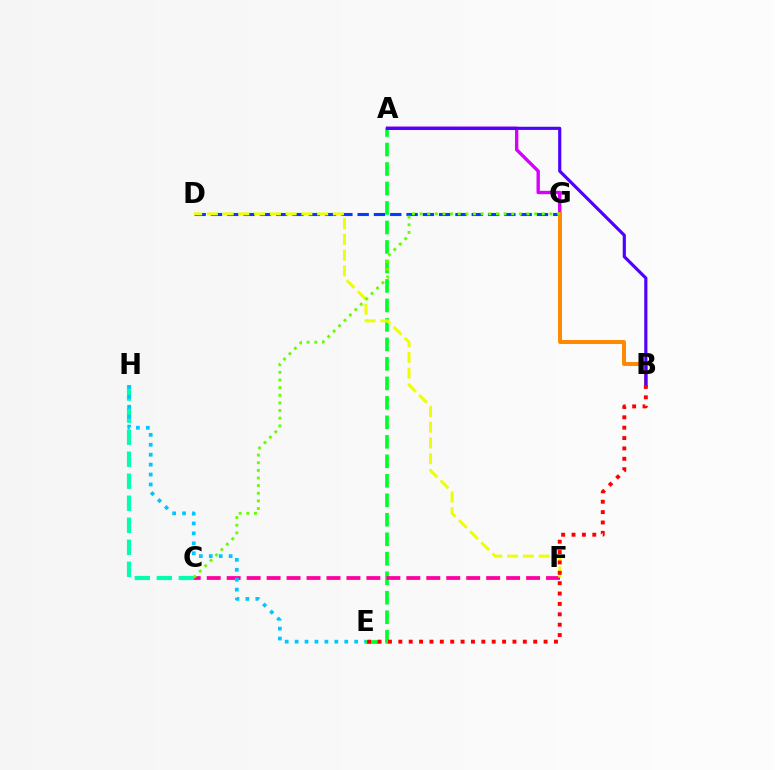{('D', 'G'): [{'color': '#003fff', 'line_style': 'dashed', 'thickness': 2.21}], ('A', 'G'): [{'color': '#d600ff', 'line_style': 'solid', 'thickness': 2.43}], ('B', 'G'): [{'color': '#ff8800', 'line_style': 'solid', 'thickness': 2.84}], ('A', 'E'): [{'color': '#00ff27', 'line_style': 'dashed', 'thickness': 2.65}], ('C', 'H'): [{'color': '#00ffaf', 'line_style': 'dashed', 'thickness': 2.99}], ('C', 'F'): [{'color': '#ff00a0', 'line_style': 'dashed', 'thickness': 2.71}], ('A', 'B'): [{'color': '#4f00ff', 'line_style': 'solid', 'thickness': 2.27}], ('D', 'F'): [{'color': '#eeff00', 'line_style': 'dashed', 'thickness': 2.14}], ('E', 'H'): [{'color': '#00c7ff', 'line_style': 'dotted', 'thickness': 2.7}], ('B', 'E'): [{'color': '#ff0000', 'line_style': 'dotted', 'thickness': 2.82}], ('C', 'G'): [{'color': '#66ff00', 'line_style': 'dotted', 'thickness': 2.08}]}